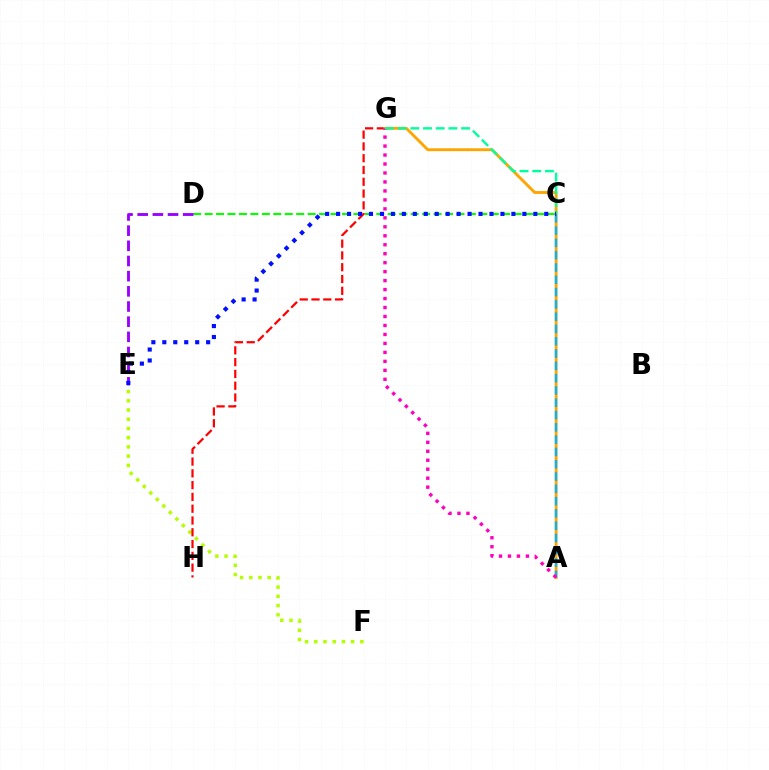{('C', 'D'): [{'color': '#08ff00', 'line_style': 'dashed', 'thickness': 1.55}], ('D', 'E'): [{'color': '#9b00ff', 'line_style': 'dashed', 'thickness': 2.06}], ('E', 'F'): [{'color': '#b3ff00', 'line_style': 'dotted', 'thickness': 2.51}], ('G', 'H'): [{'color': '#ff0000', 'line_style': 'dashed', 'thickness': 1.6}], ('A', 'G'): [{'color': '#ffa500', 'line_style': 'solid', 'thickness': 2.08}, {'color': '#ff00bd', 'line_style': 'dotted', 'thickness': 2.44}], ('A', 'C'): [{'color': '#00b5ff', 'line_style': 'dashed', 'thickness': 1.67}], ('C', 'G'): [{'color': '#00ff9d', 'line_style': 'dashed', 'thickness': 1.72}], ('C', 'E'): [{'color': '#0010ff', 'line_style': 'dotted', 'thickness': 2.98}]}